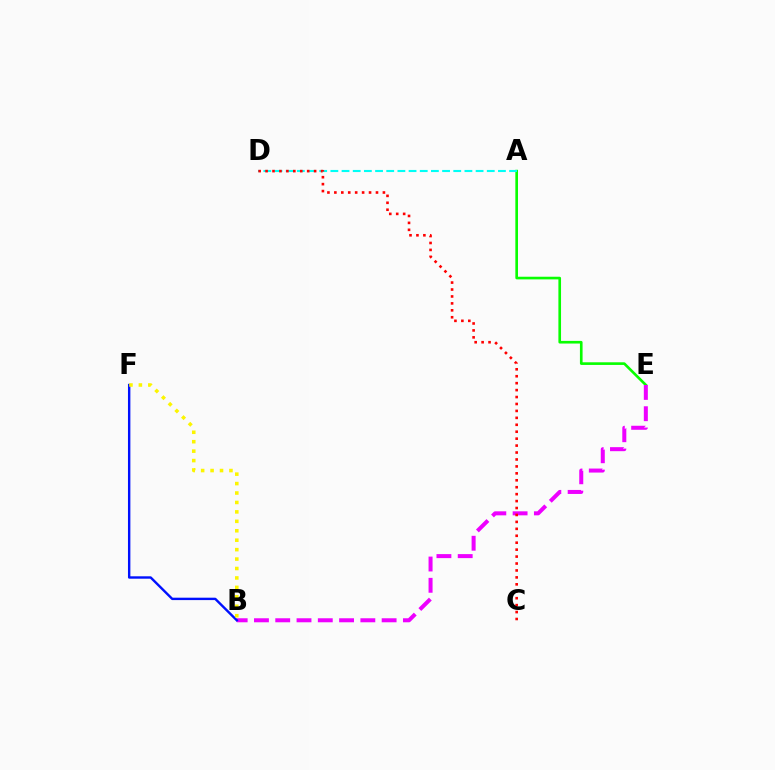{('A', 'E'): [{'color': '#08ff00', 'line_style': 'solid', 'thickness': 1.9}], ('B', 'E'): [{'color': '#ee00ff', 'line_style': 'dashed', 'thickness': 2.89}], ('B', 'F'): [{'color': '#0010ff', 'line_style': 'solid', 'thickness': 1.73}, {'color': '#fcf500', 'line_style': 'dotted', 'thickness': 2.56}], ('A', 'D'): [{'color': '#00fff6', 'line_style': 'dashed', 'thickness': 1.52}], ('C', 'D'): [{'color': '#ff0000', 'line_style': 'dotted', 'thickness': 1.88}]}